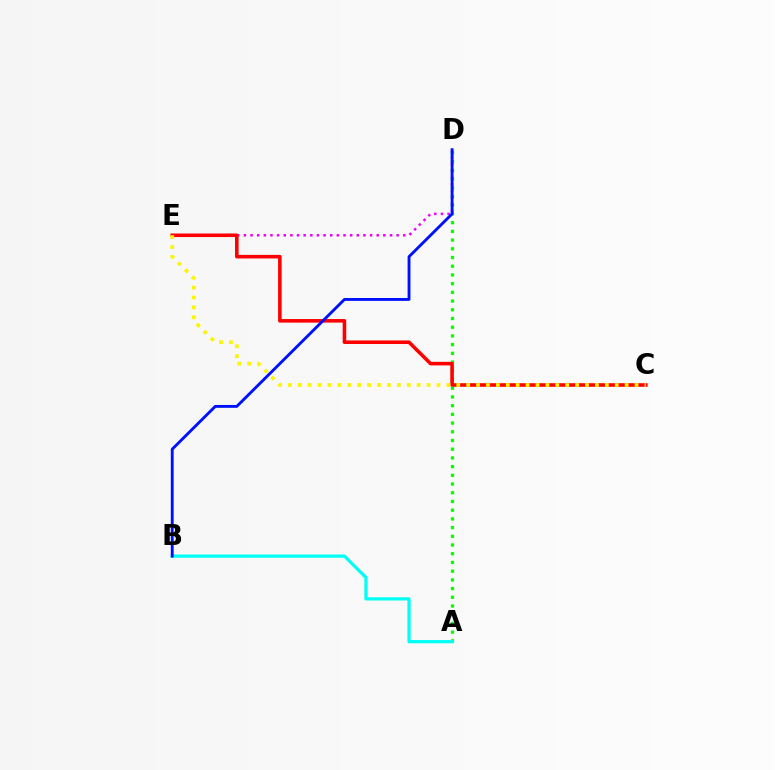{('A', 'D'): [{'color': '#08ff00', 'line_style': 'dotted', 'thickness': 2.37}], ('A', 'B'): [{'color': '#00fff6', 'line_style': 'solid', 'thickness': 2.33}], ('D', 'E'): [{'color': '#ee00ff', 'line_style': 'dotted', 'thickness': 1.8}], ('C', 'E'): [{'color': '#ff0000', 'line_style': 'solid', 'thickness': 2.58}, {'color': '#fcf500', 'line_style': 'dotted', 'thickness': 2.69}], ('B', 'D'): [{'color': '#0010ff', 'line_style': 'solid', 'thickness': 2.06}]}